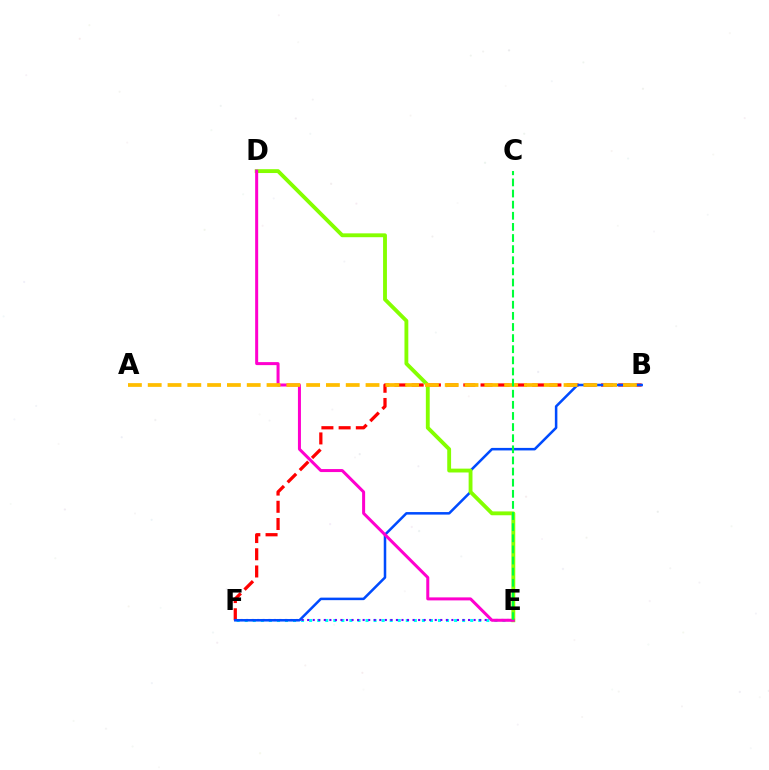{('B', 'F'): [{'color': '#ff0000', 'line_style': 'dashed', 'thickness': 2.34}, {'color': '#004bff', 'line_style': 'solid', 'thickness': 1.82}], ('E', 'F'): [{'color': '#00fff6', 'line_style': 'dotted', 'thickness': 2.19}, {'color': '#7200ff', 'line_style': 'dotted', 'thickness': 1.51}], ('D', 'E'): [{'color': '#84ff00', 'line_style': 'solid', 'thickness': 2.77}, {'color': '#ff00cf', 'line_style': 'solid', 'thickness': 2.17}], ('A', 'B'): [{'color': '#ffbd00', 'line_style': 'dashed', 'thickness': 2.69}], ('C', 'E'): [{'color': '#00ff39', 'line_style': 'dashed', 'thickness': 1.51}]}